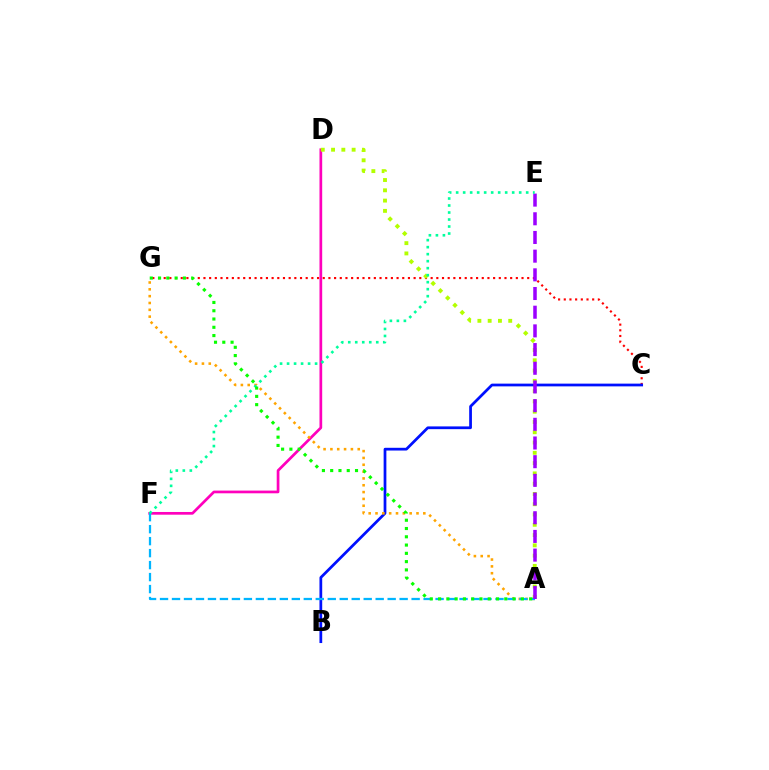{('C', 'G'): [{'color': '#ff0000', 'line_style': 'dotted', 'thickness': 1.54}], ('D', 'F'): [{'color': '#ff00bd', 'line_style': 'solid', 'thickness': 1.95}], ('B', 'C'): [{'color': '#0010ff', 'line_style': 'solid', 'thickness': 1.98}], ('A', 'G'): [{'color': '#ffa500', 'line_style': 'dotted', 'thickness': 1.86}, {'color': '#08ff00', 'line_style': 'dotted', 'thickness': 2.25}], ('A', 'D'): [{'color': '#b3ff00', 'line_style': 'dotted', 'thickness': 2.79}], ('A', 'F'): [{'color': '#00b5ff', 'line_style': 'dashed', 'thickness': 1.63}], ('A', 'E'): [{'color': '#9b00ff', 'line_style': 'dashed', 'thickness': 2.54}], ('E', 'F'): [{'color': '#00ff9d', 'line_style': 'dotted', 'thickness': 1.9}]}